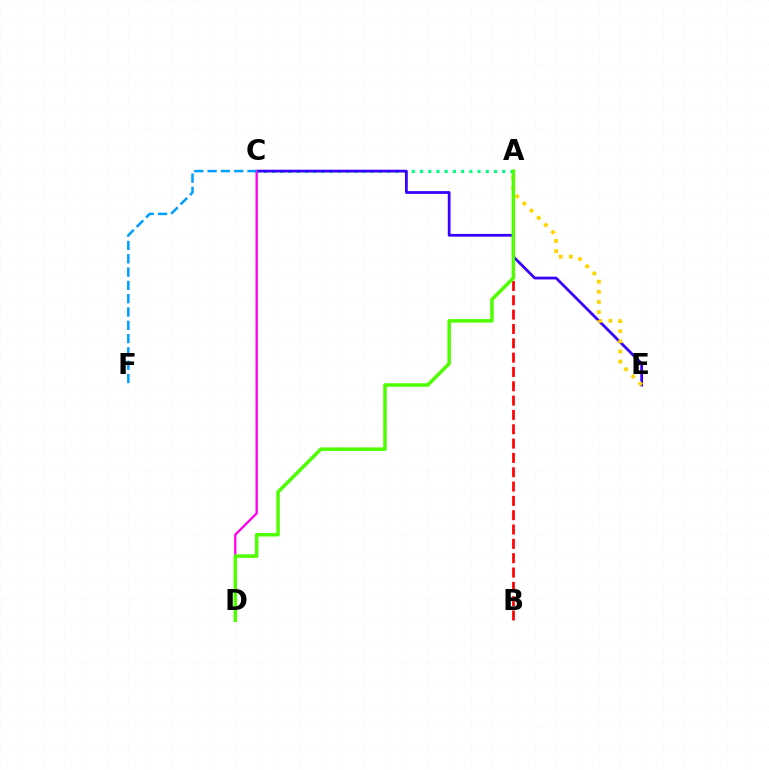{('A', 'C'): [{'color': '#00ff86', 'line_style': 'dotted', 'thickness': 2.23}], ('C', 'E'): [{'color': '#3700ff', 'line_style': 'solid', 'thickness': 1.99}], ('A', 'B'): [{'color': '#ff0000', 'line_style': 'dashed', 'thickness': 1.95}], ('C', 'D'): [{'color': '#ff00ed', 'line_style': 'solid', 'thickness': 1.67}], ('A', 'E'): [{'color': '#ffd500', 'line_style': 'dotted', 'thickness': 2.75}], ('C', 'F'): [{'color': '#009eff', 'line_style': 'dashed', 'thickness': 1.81}], ('A', 'D'): [{'color': '#4fff00', 'line_style': 'solid', 'thickness': 2.52}]}